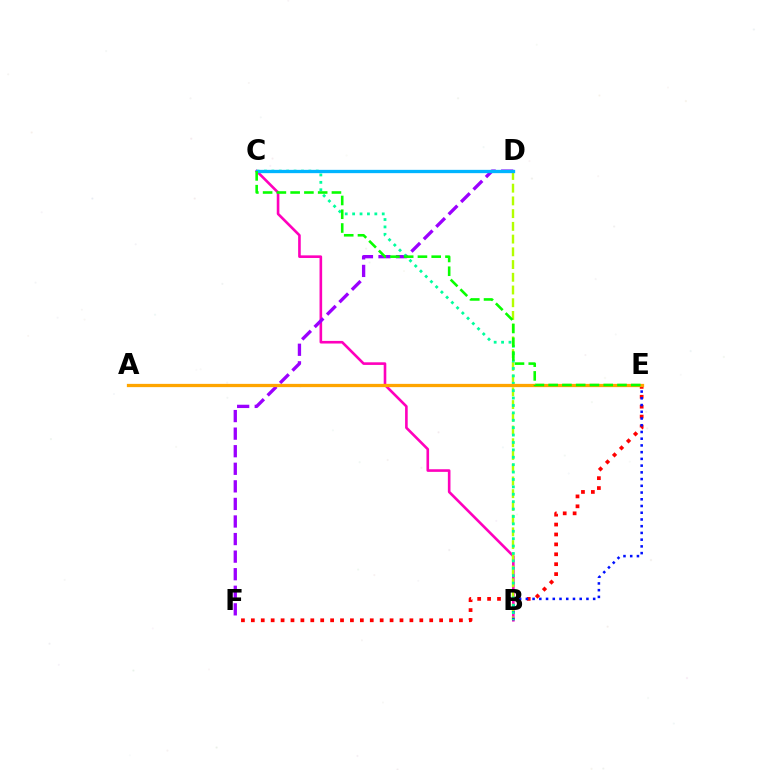{('B', 'C'): [{'color': '#ff00bd', 'line_style': 'solid', 'thickness': 1.89}, {'color': '#00ff9d', 'line_style': 'dotted', 'thickness': 2.01}], ('B', 'D'): [{'color': '#b3ff00', 'line_style': 'dashed', 'thickness': 1.73}], ('E', 'F'): [{'color': '#ff0000', 'line_style': 'dotted', 'thickness': 2.69}], ('B', 'E'): [{'color': '#0010ff', 'line_style': 'dotted', 'thickness': 1.83}], ('D', 'F'): [{'color': '#9b00ff', 'line_style': 'dashed', 'thickness': 2.39}], ('C', 'D'): [{'color': '#00b5ff', 'line_style': 'solid', 'thickness': 2.38}], ('A', 'E'): [{'color': '#ffa500', 'line_style': 'solid', 'thickness': 2.35}], ('C', 'E'): [{'color': '#08ff00', 'line_style': 'dashed', 'thickness': 1.87}]}